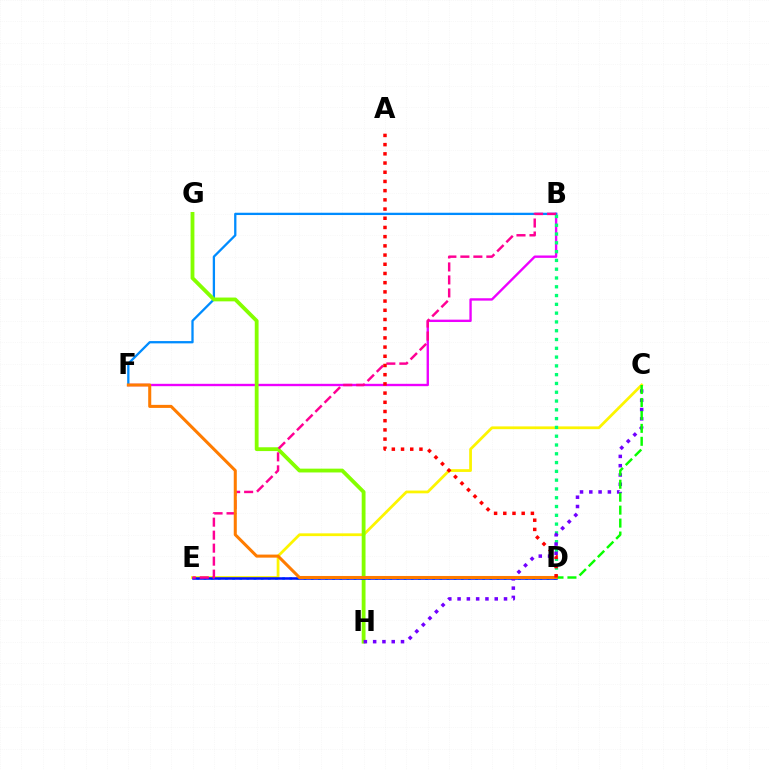{('B', 'F'): [{'color': '#ee00ff', 'line_style': 'solid', 'thickness': 1.71}, {'color': '#008cff', 'line_style': 'solid', 'thickness': 1.65}], ('D', 'E'): [{'color': '#00fff6', 'line_style': 'dotted', 'thickness': 1.94}, {'color': '#0010ff', 'line_style': 'solid', 'thickness': 1.82}], ('C', 'E'): [{'color': '#fcf500', 'line_style': 'solid', 'thickness': 1.98}], ('G', 'H'): [{'color': '#84ff00', 'line_style': 'solid', 'thickness': 2.75}], ('B', 'D'): [{'color': '#00ff74', 'line_style': 'dotted', 'thickness': 2.39}], ('C', 'H'): [{'color': '#7200ff', 'line_style': 'dotted', 'thickness': 2.52}], ('C', 'D'): [{'color': '#08ff00', 'line_style': 'dashed', 'thickness': 1.76}], ('B', 'E'): [{'color': '#ff0094', 'line_style': 'dashed', 'thickness': 1.77}], ('D', 'F'): [{'color': '#ff7c00', 'line_style': 'solid', 'thickness': 2.19}], ('A', 'D'): [{'color': '#ff0000', 'line_style': 'dotted', 'thickness': 2.5}]}